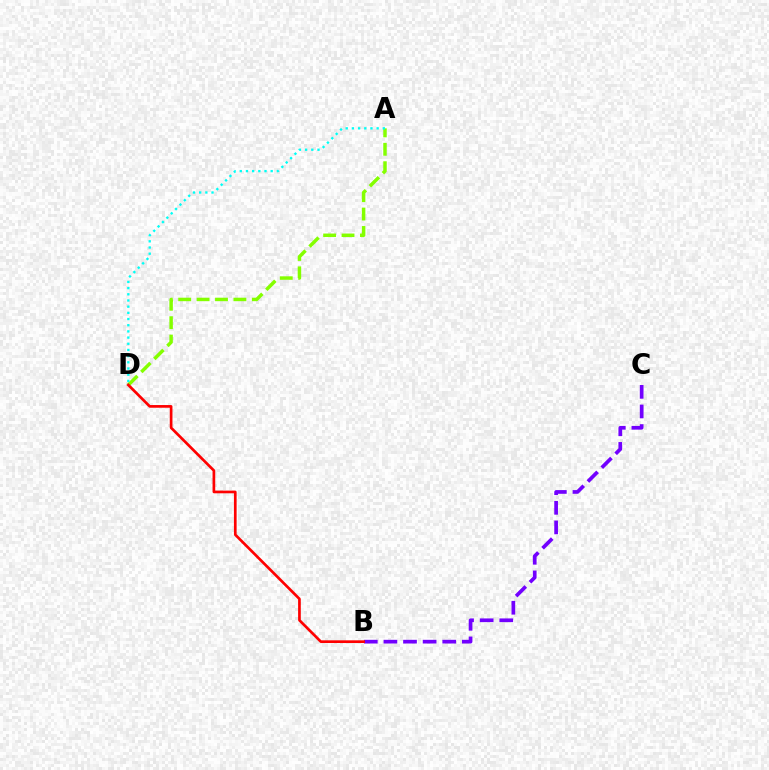{('A', 'D'): [{'color': '#84ff00', 'line_style': 'dashed', 'thickness': 2.5}, {'color': '#00fff6', 'line_style': 'dotted', 'thickness': 1.68}], ('B', 'C'): [{'color': '#7200ff', 'line_style': 'dashed', 'thickness': 2.66}], ('B', 'D'): [{'color': '#ff0000', 'line_style': 'solid', 'thickness': 1.93}]}